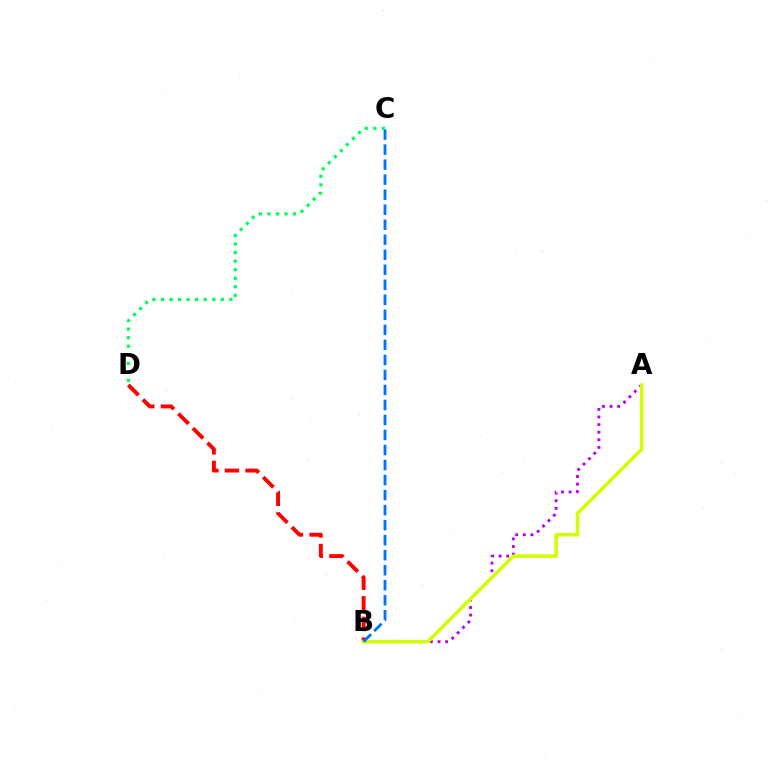{('B', 'D'): [{'color': '#ff0000', 'line_style': 'dashed', 'thickness': 2.8}], ('A', 'B'): [{'color': '#b900ff', 'line_style': 'dotted', 'thickness': 2.07}, {'color': '#d1ff00', 'line_style': 'solid', 'thickness': 2.56}], ('B', 'C'): [{'color': '#0074ff', 'line_style': 'dashed', 'thickness': 2.04}], ('C', 'D'): [{'color': '#00ff5c', 'line_style': 'dotted', 'thickness': 2.32}]}